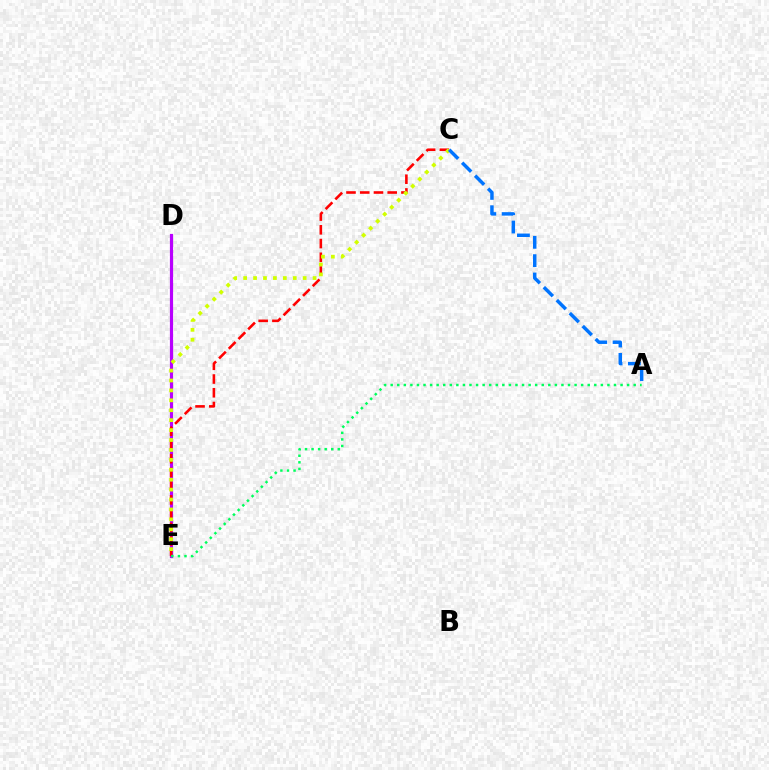{('D', 'E'): [{'color': '#b900ff', 'line_style': 'solid', 'thickness': 2.29}], ('C', 'E'): [{'color': '#ff0000', 'line_style': 'dashed', 'thickness': 1.87}, {'color': '#d1ff00', 'line_style': 'dotted', 'thickness': 2.7}], ('A', 'E'): [{'color': '#00ff5c', 'line_style': 'dotted', 'thickness': 1.78}], ('A', 'C'): [{'color': '#0074ff', 'line_style': 'dashed', 'thickness': 2.49}]}